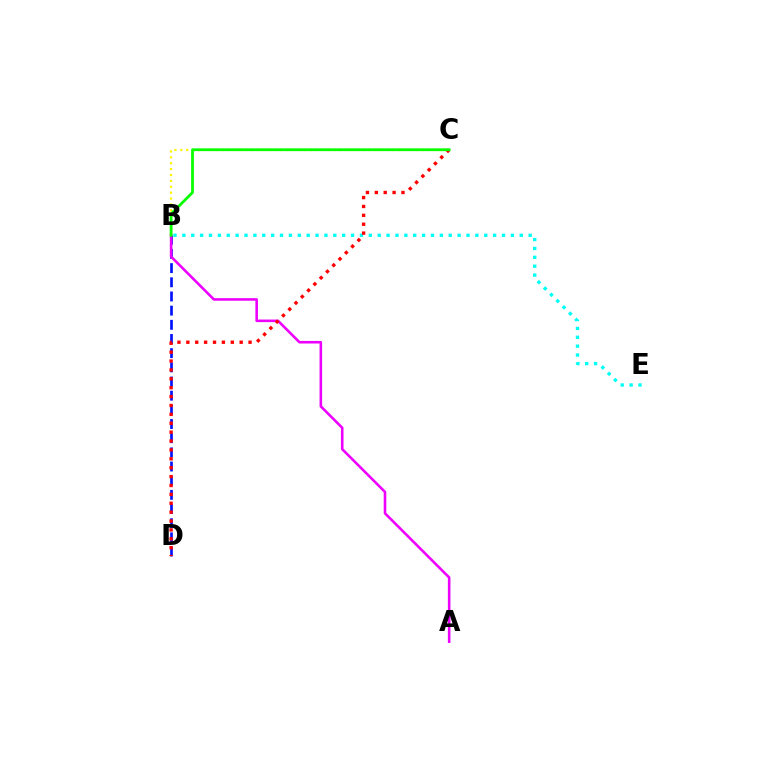{('B', 'D'): [{'color': '#0010ff', 'line_style': 'dashed', 'thickness': 1.93}], ('A', 'B'): [{'color': '#ee00ff', 'line_style': 'solid', 'thickness': 1.86}], ('B', 'C'): [{'color': '#fcf500', 'line_style': 'dotted', 'thickness': 1.6}, {'color': '#08ff00', 'line_style': 'solid', 'thickness': 2.0}], ('B', 'E'): [{'color': '#00fff6', 'line_style': 'dotted', 'thickness': 2.41}], ('C', 'D'): [{'color': '#ff0000', 'line_style': 'dotted', 'thickness': 2.42}]}